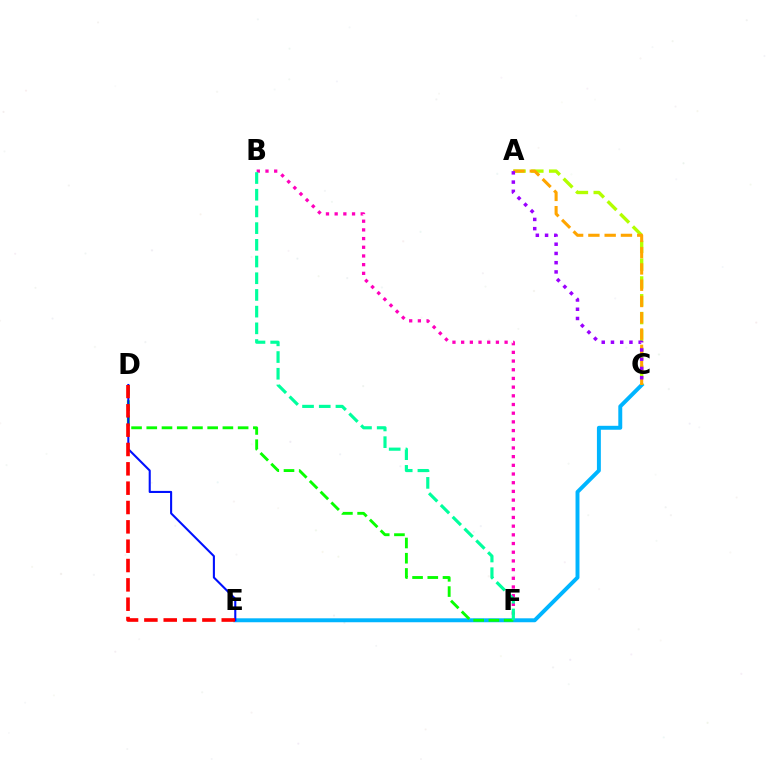{('C', 'E'): [{'color': '#00b5ff', 'line_style': 'solid', 'thickness': 2.83}], ('B', 'F'): [{'color': '#ff00bd', 'line_style': 'dotted', 'thickness': 2.36}, {'color': '#00ff9d', 'line_style': 'dashed', 'thickness': 2.27}], ('D', 'F'): [{'color': '#08ff00', 'line_style': 'dashed', 'thickness': 2.07}], ('A', 'C'): [{'color': '#b3ff00', 'line_style': 'dashed', 'thickness': 2.42}, {'color': '#ffa500', 'line_style': 'dashed', 'thickness': 2.21}, {'color': '#9b00ff', 'line_style': 'dotted', 'thickness': 2.51}], ('D', 'E'): [{'color': '#0010ff', 'line_style': 'solid', 'thickness': 1.5}, {'color': '#ff0000', 'line_style': 'dashed', 'thickness': 2.63}]}